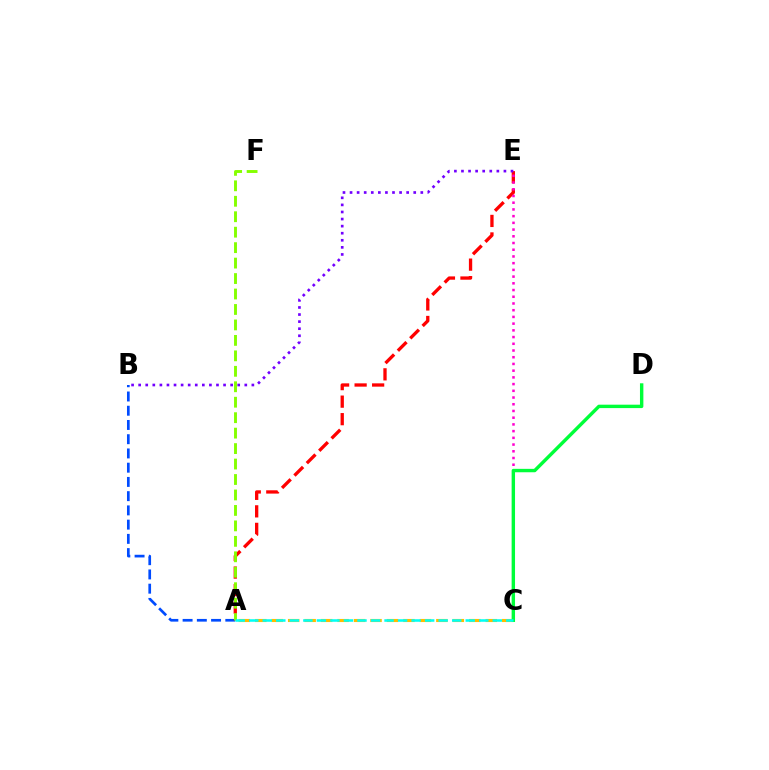{('A', 'C'): [{'color': '#ffbd00', 'line_style': 'dashed', 'thickness': 2.24}, {'color': '#00fff6', 'line_style': 'dashed', 'thickness': 1.84}], ('A', 'B'): [{'color': '#004bff', 'line_style': 'dashed', 'thickness': 1.93}], ('A', 'E'): [{'color': '#ff0000', 'line_style': 'dashed', 'thickness': 2.38}], ('C', 'E'): [{'color': '#ff00cf', 'line_style': 'dotted', 'thickness': 1.83}], ('A', 'F'): [{'color': '#84ff00', 'line_style': 'dashed', 'thickness': 2.1}], ('B', 'E'): [{'color': '#7200ff', 'line_style': 'dotted', 'thickness': 1.92}], ('C', 'D'): [{'color': '#00ff39', 'line_style': 'solid', 'thickness': 2.45}]}